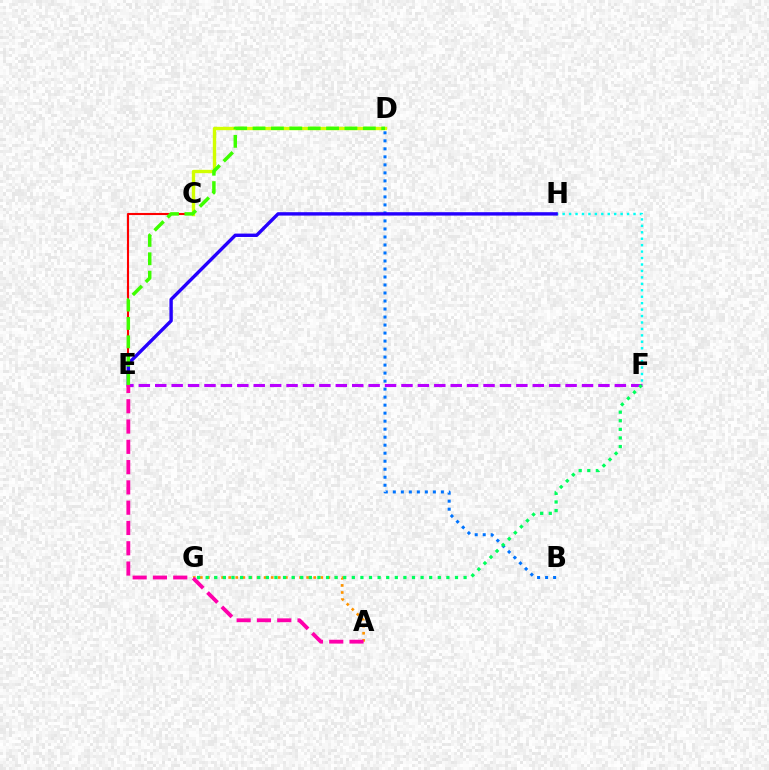{('F', 'H'): [{'color': '#00fff6', 'line_style': 'dotted', 'thickness': 1.75}], ('B', 'D'): [{'color': '#0074ff', 'line_style': 'dotted', 'thickness': 2.18}], ('C', 'E'): [{'color': '#ff0000', 'line_style': 'solid', 'thickness': 1.52}], ('C', 'D'): [{'color': '#d1ff00', 'line_style': 'solid', 'thickness': 2.42}], ('E', 'H'): [{'color': '#2500ff', 'line_style': 'solid', 'thickness': 2.44}], ('E', 'F'): [{'color': '#b900ff', 'line_style': 'dashed', 'thickness': 2.23}], ('A', 'G'): [{'color': '#ff9400', 'line_style': 'dotted', 'thickness': 1.93}], ('F', 'G'): [{'color': '#00ff5c', 'line_style': 'dotted', 'thickness': 2.34}], ('D', 'E'): [{'color': '#3dff00', 'line_style': 'dashed', 'thickness': 2.5}], ('A', 'E'): [{'color': '#ff00ac', 'line_style': 'dashed', 'thickness': 2.76}]}